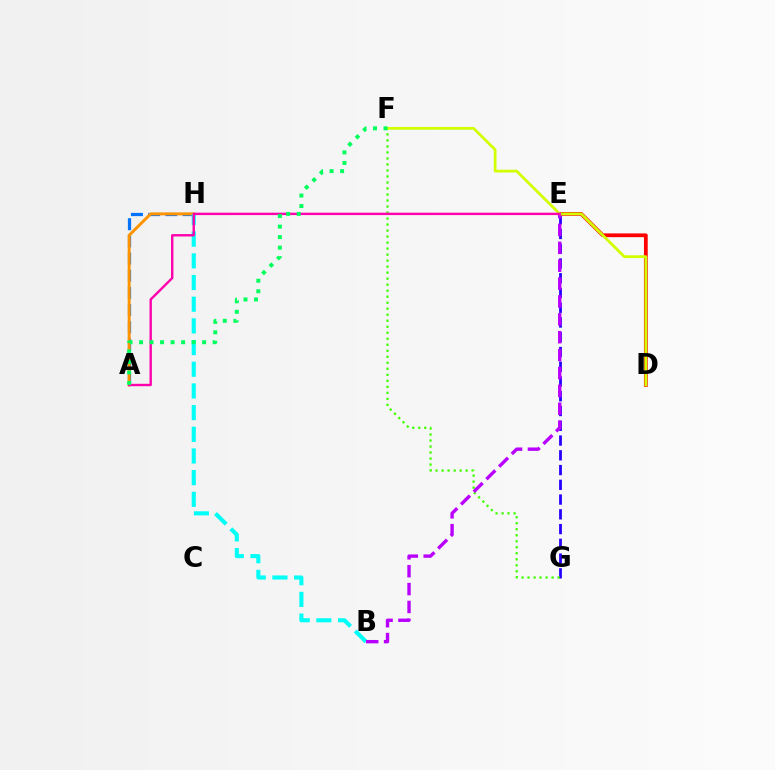{('A', 'H'): [{'color': '#0074ff', 'line_style': 'dashed', 'thickness': 2.33}, {'color': '#ff9400', 'line_style': 'solid', 'thickness': 2.13}], ('E', 'G'): [{'color': '#2500ff', 'line_style': 'dashed', 'thickness': 2.0}], ('D', 'E'): [{'color': '#ff0000', 'line_style': 'solid', 'thickness': 2.71}], ('B', 'H'): [{'color': '#00fff6', 'line_style': 'dashed', 'thickness': 2.95}], ('F', 'G'): [{'color': '#3dff00', 'line_style': 'dotted', 'thickness': 1.63}], ('B', 'E'): [{'color': '#b900ff', 'line_style': 'dashed', 'thickness': 2.43}], ('D', 'F'): [{'color': '#d1ff00', 'line_style': 'solid', 'thickness': 1.98}], ('A', 'E'): [{'color': '#ff00ac', 'line_style': 'solid', 'thickness': 1.72}], ('A', 'F'): [{'color': '#00ff5c', 'line_style': 'dotted', 'thickness': 2.86}]}